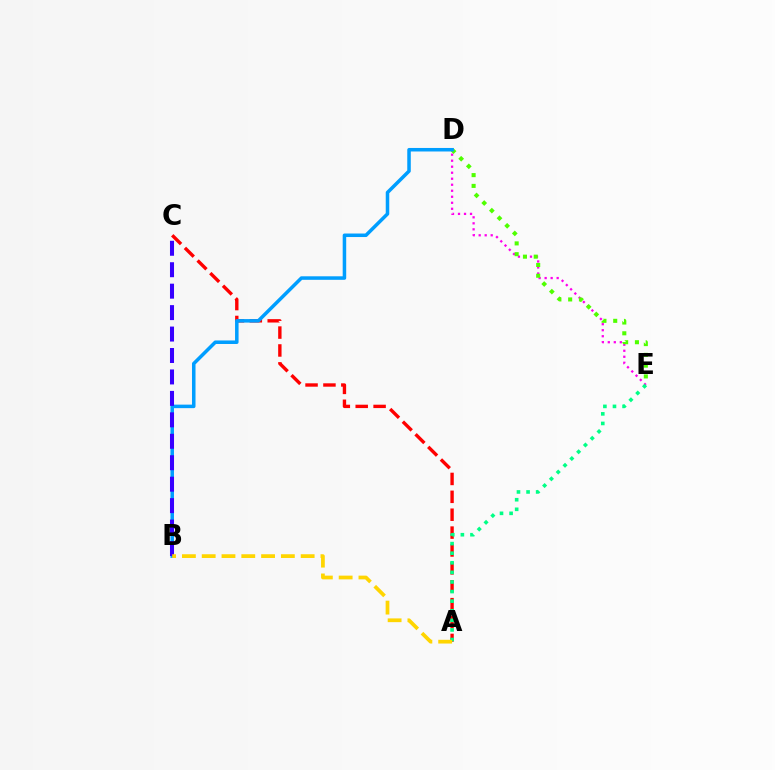{('A', 'C'): [{'color': '#ff0000', 'line_style': 'dashed', 'thickness': 2.43}], ('D', 'E'): [{'color': '#ff00ed', 'line_style': 'dotted', 'thickness': 1.63}, {'color': '#4fff00', 'line_style': 'dotted', 'thickness': 2.93}], ('B', 'D'): [{'color': '#009eff', 'line_style': 'solid', 'thickness': 2.53}], ('B', 'C'): [{'color': '#3700ff', 'line_style': 'dashed', 'thickness': 2.91}], ('A', 'E'): [{'color': '#00ff86', 'line_style': 'dotted', 'thickness': 2.61}], ('A', 'B'): [{'color': '#ffd500', 'line_style': 'dashed', 'thickness': 2.69}]}